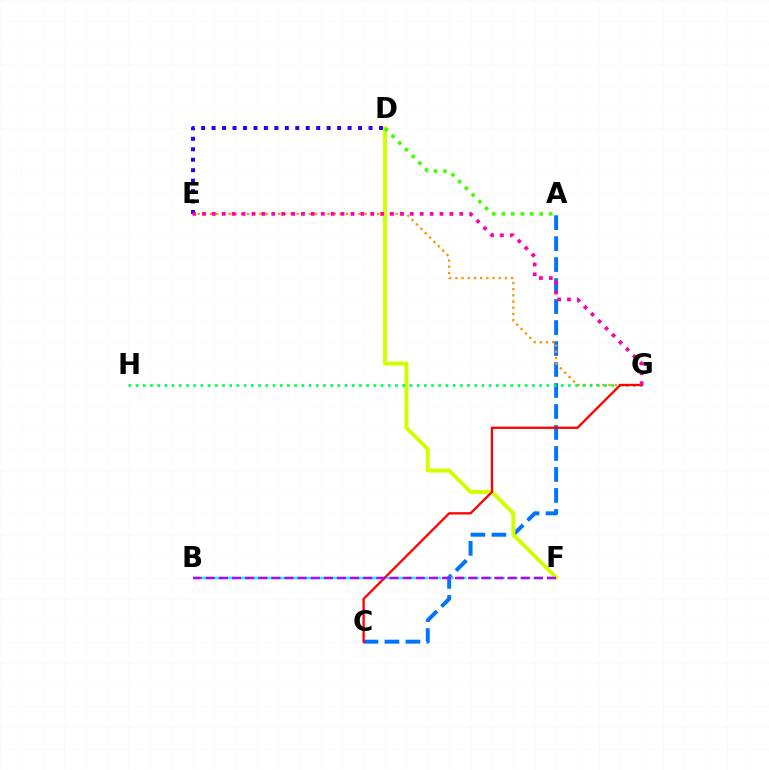{('A', 'C'): [{'color': '#0074ff', 'line_style': 'dashed', 'thickness': 2.85}], ('E', 'G'): [{'color': '#ff9400', 'line_style': 'dotted', 'thickness': 1.68}, {'color': '#ff00ac', 'line_style': 'dotted', 'thickness': 2.69}], ('D', 'E'): [{'color': '#2500ff', 'line_style': 'dotted', 'thickness': 2.84}], ('D', 'F'): [{'color': '#d1ff00', 'line_style': 'solid', 'thickness': 2.86}], ('A', 'D'): [{'color': '#3dff00', 'line_style': 'dotted', 'thickness': 2.58}], ('B', 'F'): [{'color': '#00fff6', 'line_style': 'dashed', 'thickness': 1.74}, {'color': '#b900ff', 'line_style': 'dashed', 'thickness': 1.78}], ('G', 'H'): [{'color': '#00ff5c', 'line_style': 'dotted', 'thickness': 1.96}], ('C', 'G'): [{'color': '#ff0000', 'line_style': 'solid', 'thickness': 1.66}]}